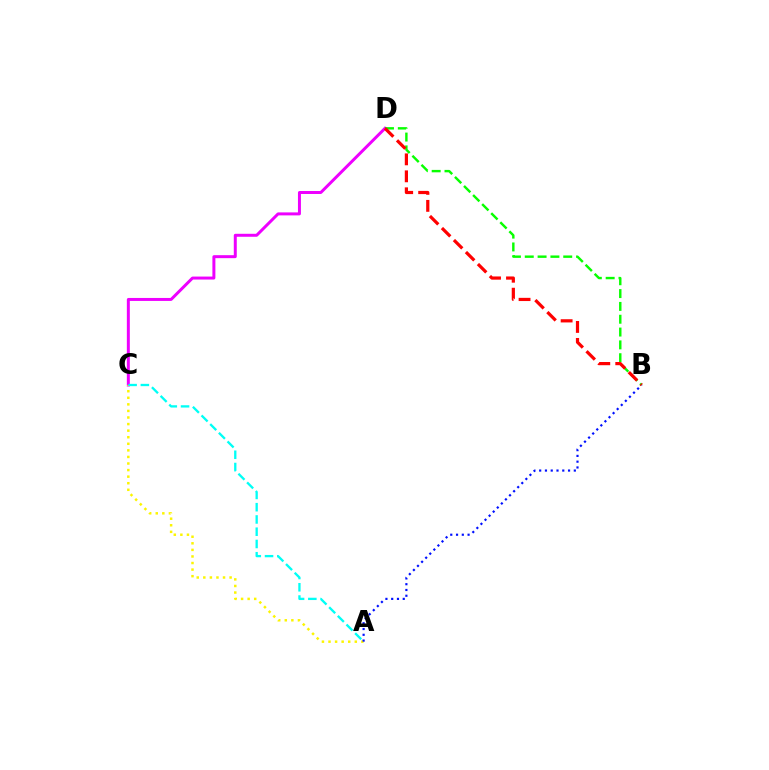{('C', 'D'): [{'color': '#ee00ff', 'line_style': 'solid', 'thickness': 2.15}], ('A', 'C'): [{'color': '#fcf500', 'line_style': 'dotted', 'thickness': 1.79}, {'color': '#00fff6', 'line_style': 'dashed', 'thickness': 1.67}], ('B', 'D'): [{'color': '#08ff00', 'line_style': 'dashed', 'thickness': 1.74}, {'color': '#ff0000', 'line_style': 'dashed', 'thickness': 2.31}], ('A', 'B'): [{'color': '#0010ff', 'line_style': 'dotted', 'thickness': 1.57}]}